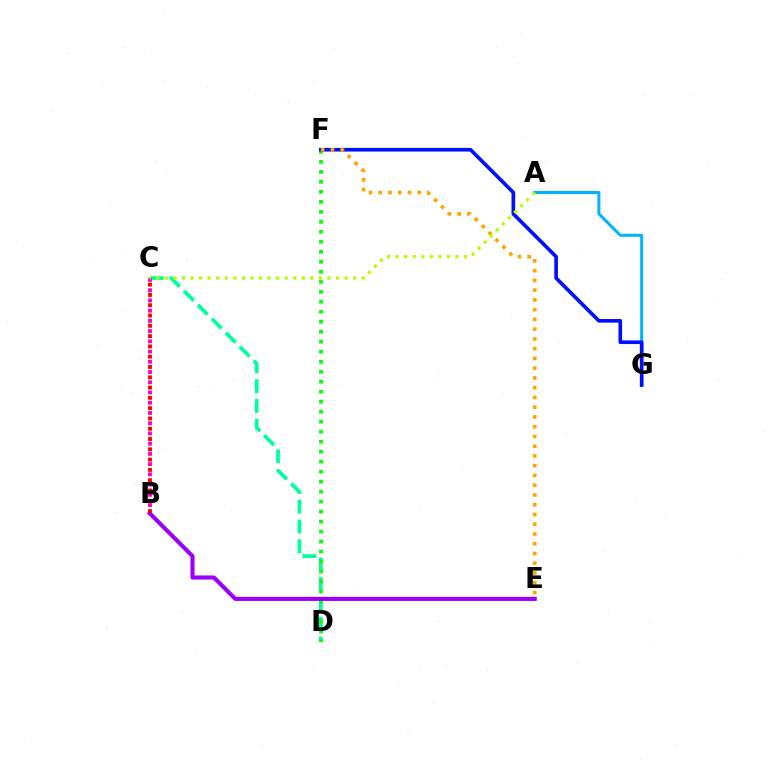{('A', 'G'): [{'color': '#00b5ff', 'line_style': 'solid', 'thickness': 2.18}], ('C', 'D'): [{'color': '#00ff9d', 'line_style': 'dashed', 'thickness': 2.68}], ('D', 'F'): [{'color': '#08ff00', 'line_style': 'dotted', 'thickness': 2.71}], ('F', 'G'): [{'color': '#0010ff', 'line_style': 'solid', 'thickness': 2.63}], ('B', 'C'): [{'color': '#ff00bd', 'line_style': 'dotted', 'thickness': 2.78}, {'color': '#ff0000', 'line_style': 'dotted', 'thickness': 2.8}], ('B', 'E'): [{'color': '#9b00ff', 'line_style': 'solid', 'thickness': 2.96}], ('E', 'F'): [{'color': '#ffa500', 'line_style': 'dotted', 'thickness': 2.65}], ('A', 'C'): [{'color': '#b3ff00', 'line_style': 'dotted', 'thickness': 2.32}]}